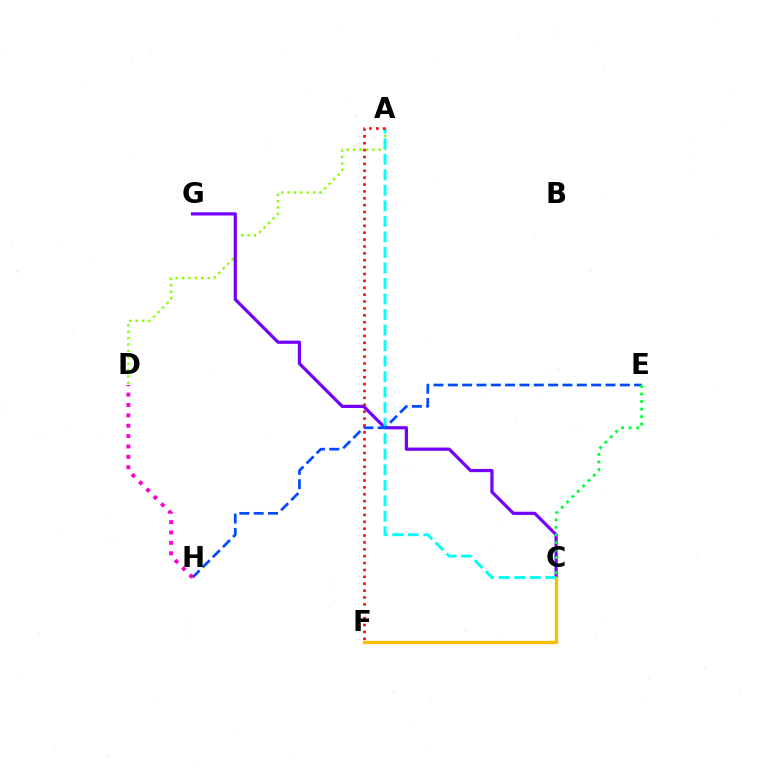{('A', 'D'): [{'color': '#84ff00', 'line_style': 'dotted', 'thickness': 1.74}], ('C', 'G'): [{'color': '#7200ff', 'line_style': 'solid', 'thickness': 2.31}], ('C', 'F'): [{'color': '#ffbd00', 'line_style': 'solid', 'thickness': 2.38}], ('A', 'C'): [{'color': '#00fff6', 'line_style': 'dashed', 'thickness': 2.11}], ('E', 'H'): [{'color': '#004bff', 'line_style': 'dashed', 'thickness': 1.95}], ('A', 'F'): [{'color': '#ff0000', 'line_style': 'dotted', 'thickness': 1.87}], ('C', 'E'): [{'color': '#00ff39', 'line_style': 'dotted', 'thickness': 2.05}], ('D', 'H'): [{'color': '#ff00cf', 'line_style': 'dotted', 'thickness': 2.82}]}